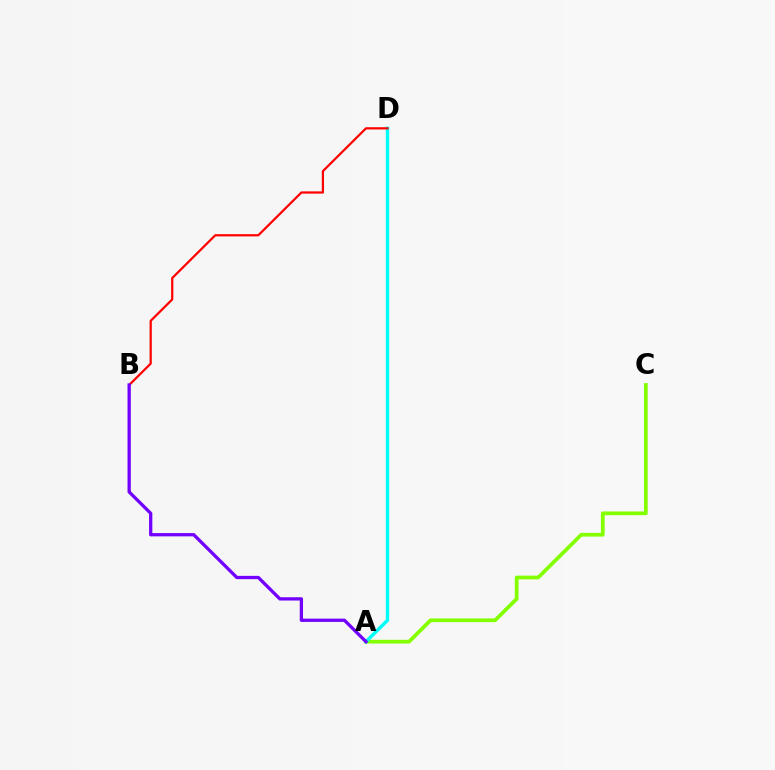{('A', 'C'): [{'color': '#84ff00', 'line_style': 'solid', 'thickness': 2.69}], ('A', 'D'): [{'color': '#00fff6', 'line_style': 'solid', 'thickness': 2.46}], ('B', 'D'): [{'color': '#ff0000', 'line_style': 'solid', 'thickness': 1.6}], ('A', 'B'): [{'color': '#7200ff', 'line_style': 'solid', 'thickness': 2.36}]}